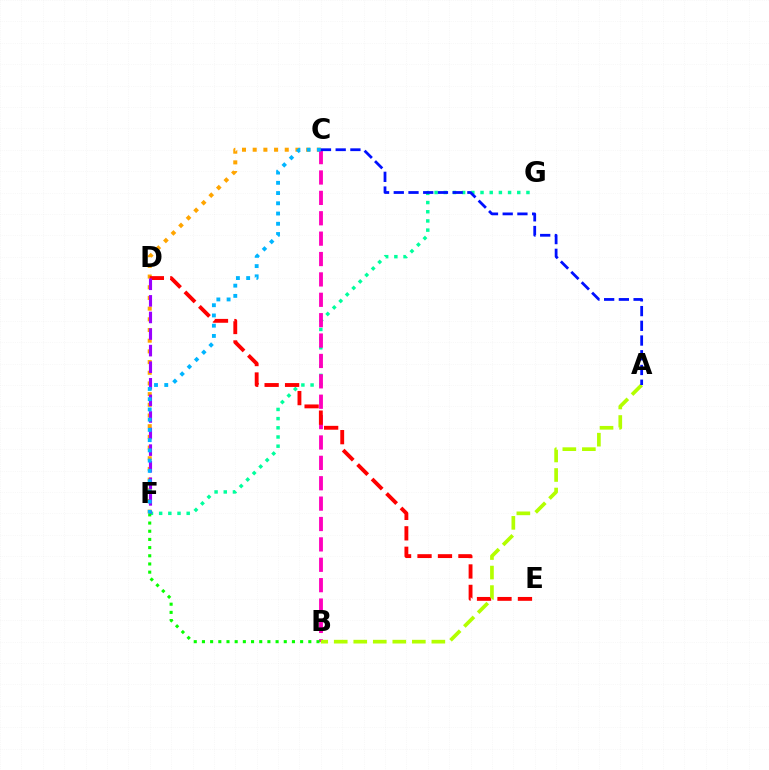{('C', 'F'): [{'color': '#ffa500', 'line_style': 'dotted', 'thickness': 2.9}, {'color': '#00b5ff', 'line_style': 'dotted', 'thickness': 2.78}], ('F', 'G'): [{'color': '#00ff9d', 'line_style': 'dotted', 'thickness': 2.5}], ('B', 'C'): [{'color': '#ff00bd', 'line_style': 'dashed', 'thickness': 2.77}], ('D', 'E'): [{'color': '#ff0000', 'line_style': 'dashed', 'thickness': 2.78}], ('B', 'F'): [{'color': '#08ff00', 'line_style': 'dotted', 'thickness': 2.22}], ('A', 'B'): [{'color': '#b3ff00', 'line_style': 'dashed', 'thickness': 2.65}], ('D', 'F'): [{'color': '#9b00ff', 'line_style': 'dashed', 'thickness': 2.25}], ('A', 'C'): [{'color': '#0010ff', 'line_style': 'dashed', 'thickness': 2.0}]}